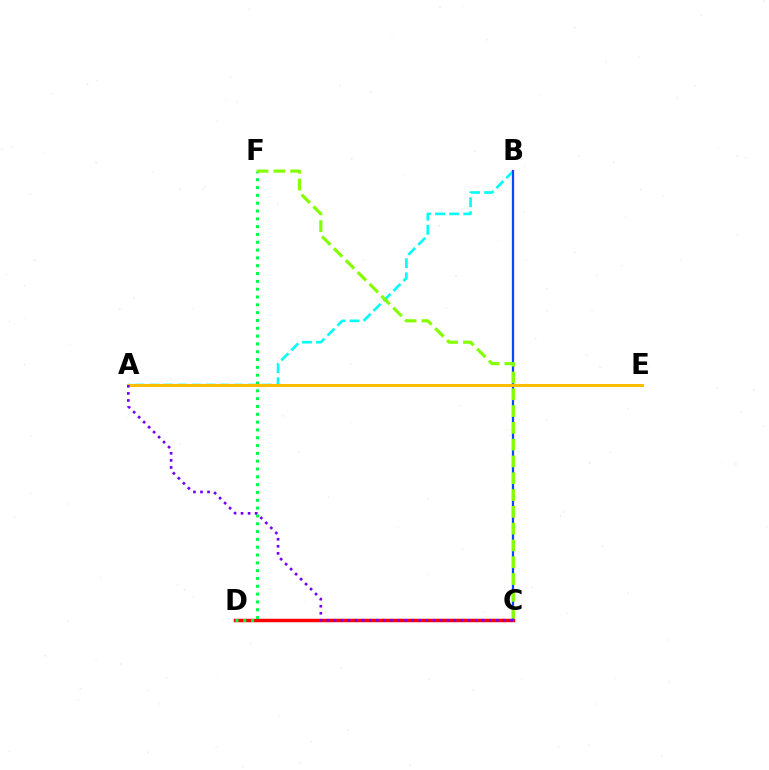{('B', 'C'): [{'color': '#ff00cf', 'line_style': 'solid', 'thickness': 1.57}, {'color': '#004bff', 'line_style': 'solid', 'thickness': 1.52}], ('C', 'D'): [{'color': '#ff0000', 'line_style': 'solid', 'thickness': 2.5}], ('D', 'F'): [{'color': '#00ff39', 'line_style': 'dotted', 'thickness': 2.12}], ('A', 'B'): [{'color': '#00fff6', 'line_style': 'dashed', 'thickness': 1.91}], ('A', 'E'): [{'color': '#ffbd00', 'line_style': 'solid', 'thickness': 2.17}], ('A', 'C'): [{'color': '#7200ff', 'line_style': 'dotted', 'thickness': 1.92}], ('C', 'F'): [{'color': '#84ff00', 'line_style': 'dashed', 'thickness': 2.28}]}